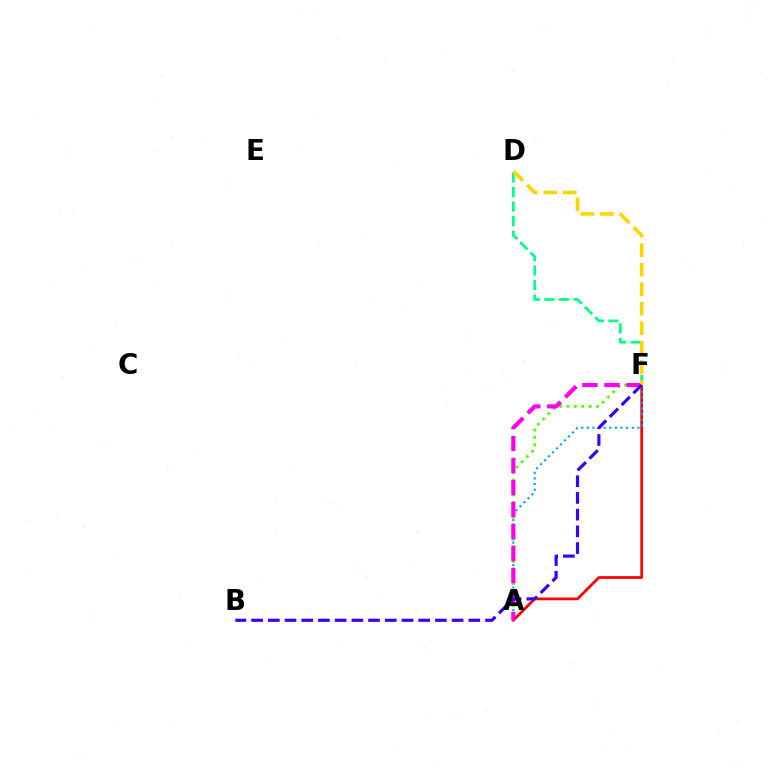{('A', 'F'): [{'color': '#ff0000', 'line_style': 'solid', 'thickness': 1.97}, {'color': '#4fff00', 'line_style': 'dotted', 'thickness': 2.01}, {'color': '#009eff', 'line_style': 'dotted', 'thickness': 1.53}, {'color': '#ff00ed', 'line_style': 'dashed', 'thickness': 2.99}], ('D', 'F'): [{'color': '#00ff86', 'line_style': 'dashed', 'thickness': 1.98}, {'color': '#ffd500', 'line_style': 'dashed', 'thickness': 2.65}], ('B', 'F'): [{'color': '#3700ff', 'line_style': 'dashed', 'thickness': 2.27}]}